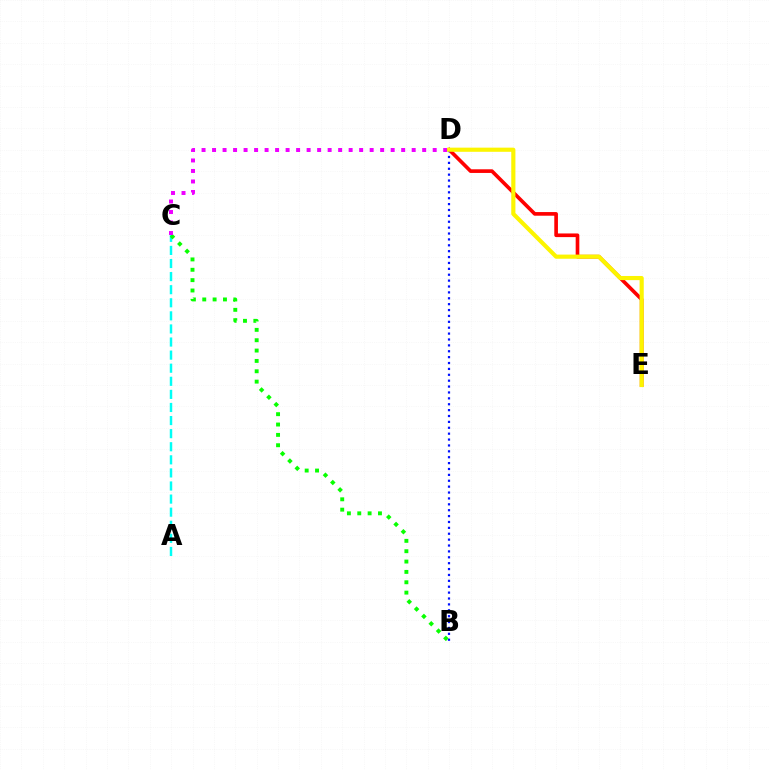{('A', 'C'): [{'color': '#00fff6', 'line_style': 'dashed', 'thickness': 1.78}], ('D', 'E'): [{'color': '#ff0000', 'line_style': 'solid', 'thickness': 2.63}, {'color': '#fcf500', 'line_style': 'solid', 'thickness': 2.99}], ('B', 'D'): [{'color': '#0010ff', 'line_style': 'dotted', 'thickness': 1.6}], ('B', 'C'): [{'color': '#08ff00', 'line_style': 'dotted', 'thickness': 2.81}], ('C', 'D'): [{'color': '#ee00ff', 'line_style': 'dotted', 'thickness': 2.85}]}